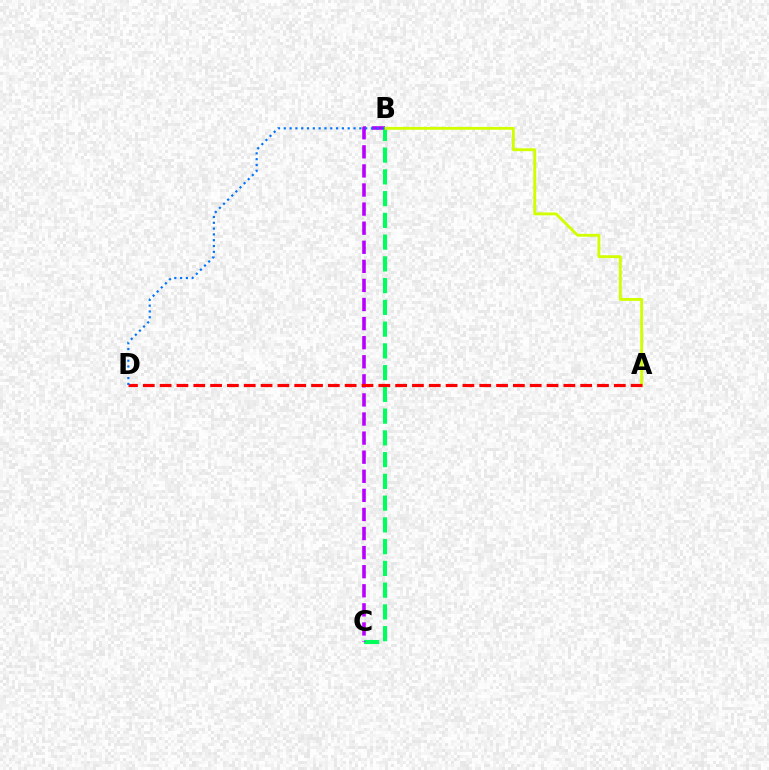{('B', 'C'): [{'color': '#00ff5c', 'line_style': 'dashed', 'thickness': 2.95}, {'color': '#b900ff', 'line_style': 'dashed', 'thickness': 2.59}], ('A', 'B'): [{'color': '#d1ff00', 'line_style': 'solid', 'thickness': 2.07}], ('A', 'D'): [{'color': '#ff0000', 'line_style': 'dashed', 'thickness': 2.29}], ('B', 'D'): [{'color': '#0074ff', 'line_style': 'dotted', 'thickness': 1.58}]}